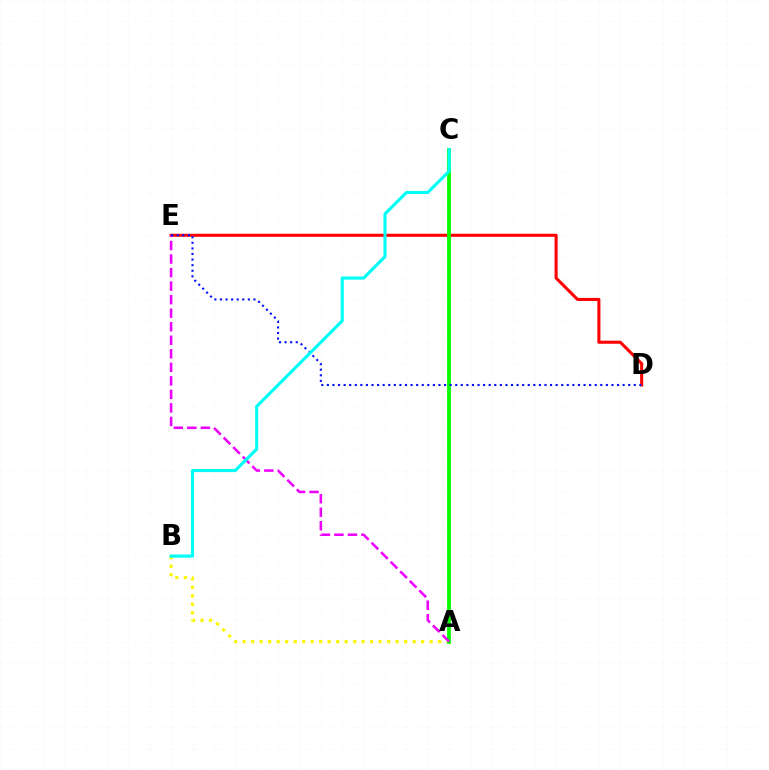{('D', 'E'): [{'color': '#ff0000', 'line_style': 'solid', 'thickness': 2.2}, {'color': '#0010ff', 'line_style': 'dotted', 'thickness': 1.52}], ('A', 'B'): [{'color': '#fcf500', 'line_style': 'dotted', 'thickness': 2.31}], ('A', 'C'): [{'color': '#08ff00', 'line_style': 'solid', 'thickness': 2.75}], ('A', 'E'): [{'color': '#ee00ff', 'line_style': 'dashed', 'thickness': 1.84}], ('B', 'C'): [{'color': '#00fff6', 'line_style': 'solid', 'thickness': 2.24}]}